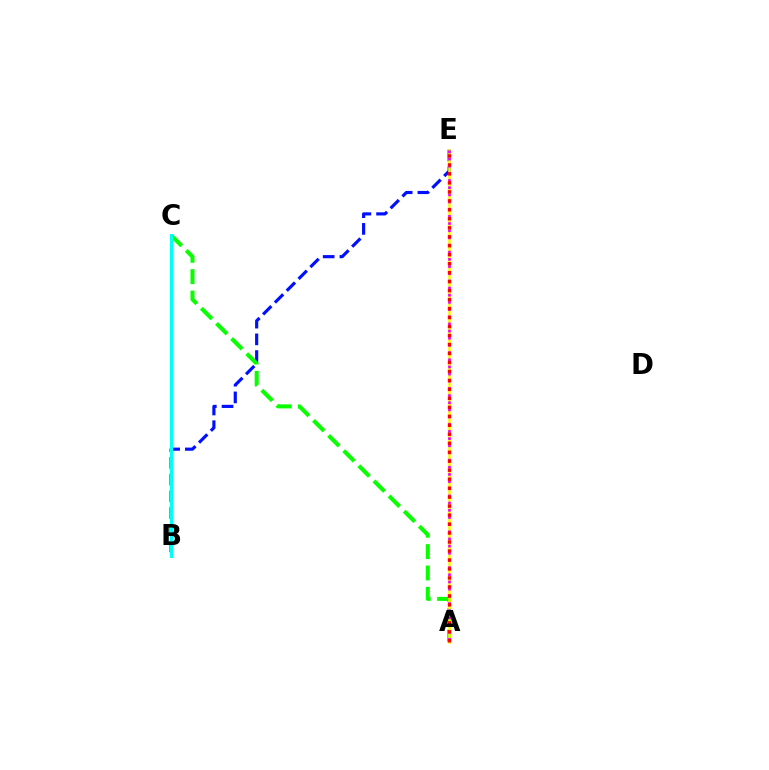{('B', 'E'): [{'color': '#0010ff', 'line_style': 'dashed', 'thickness': 2.27}], ('A', 'C'): [{'color': '#08ff00', 'line_style': 'dashed', 'thickness': 2.91}], ('A', 'E'): [{'color': '#fcf500', 'line_style': 'solid', 'thickness': 1.85}, {'color': '#ee00ff', 'line_style': 'dotted', 'thickness': 1.95}, {'color': '#ff0000', 'line_style': 'dotted', 'thickness': 2.44}], ('B', 'C'): [{'color': '#00fff6', 'line_style': 'solid', 'thickness': 2.16}]}